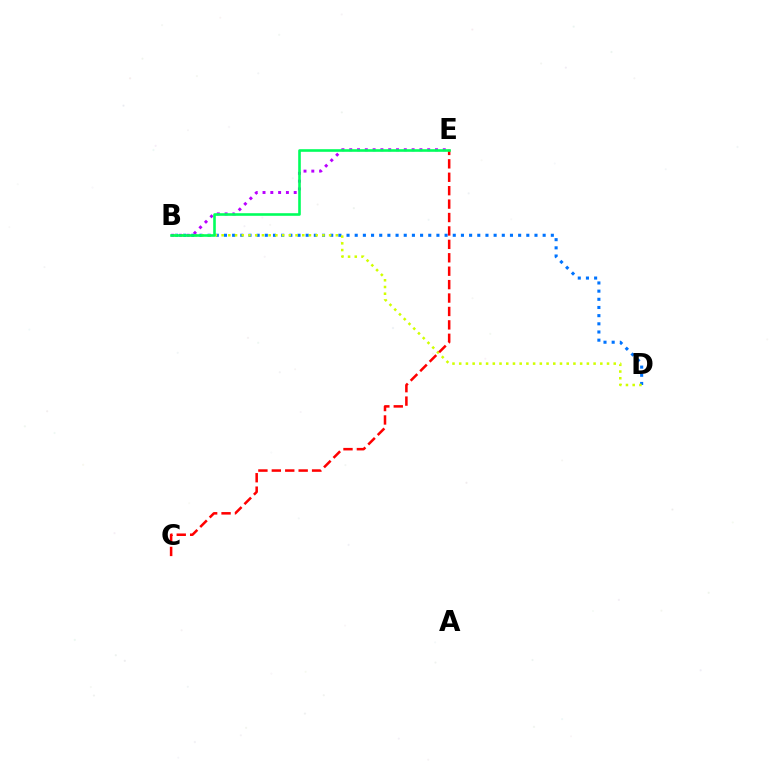{('B', 'D'): [{'color': '#0074ff', 'line_style': 'dotted', 'thickness': 2.22}, {'color': '#d1ff00', 'line_style': 'dotted', 'thickness': 1.83}], ('B', 'E'): [{'color': '#b900ff', 'line_style': 'dotted', 'thickness': 2.12}, {'color': '#00ff5c', 'line_style': 'solid', 'thickness': 1.88}], ('C', 'E'): [{'color': '#ff0000', 'line_style': 'dashed', 'thickness': 1.82}]}